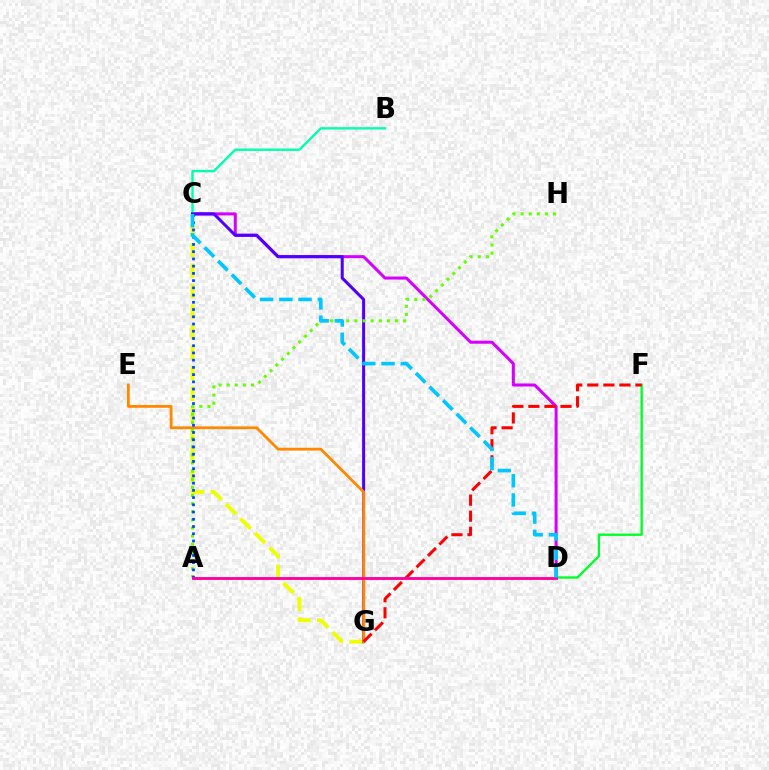{('C', 'D'): [{'color': '#d600ff', 'line_style': 'solid', 'thickness': 2.17}, {'color': '#00c7ff', 'line_style': 'dashed', 'thickness': 2.61}], ('B', 'C'): [{'color': '#00ffaf', 'line_style': 'solid', 'thickness': 1.7}], ('C', 'G'): [{'color': '#eeff00', 'line_style': 'dashed', 'thickness': 2.79}, {'color': '#4f00ff', 'line_style': 'solid', 'thickness': 2.18}], ('D', 'F'): [{'color': '#00ff27', 'line_style': 'solid', 'thickness': 1.68}], ('E', 'G'): [{'color': '#ff8800', 'line_style': 'solid', 'thickness': 2.02}], ('A', 'H'): [{'color': '#66ff00', 'line_style': 'dotted', 'thickness': 2.21}], ('F', 'G'): [{'color': '#ff0000', 'line_style': 'dashed', 'thickness': 2.18}], ('A', 'C'): [{'color': '#003fff', 'line_style': 'dotted', 'thickness': 1.96}], ('A', 'D'): [{'color': '#ff00a0', 'line_style': 'solid', 'thickness': 2.05}]}